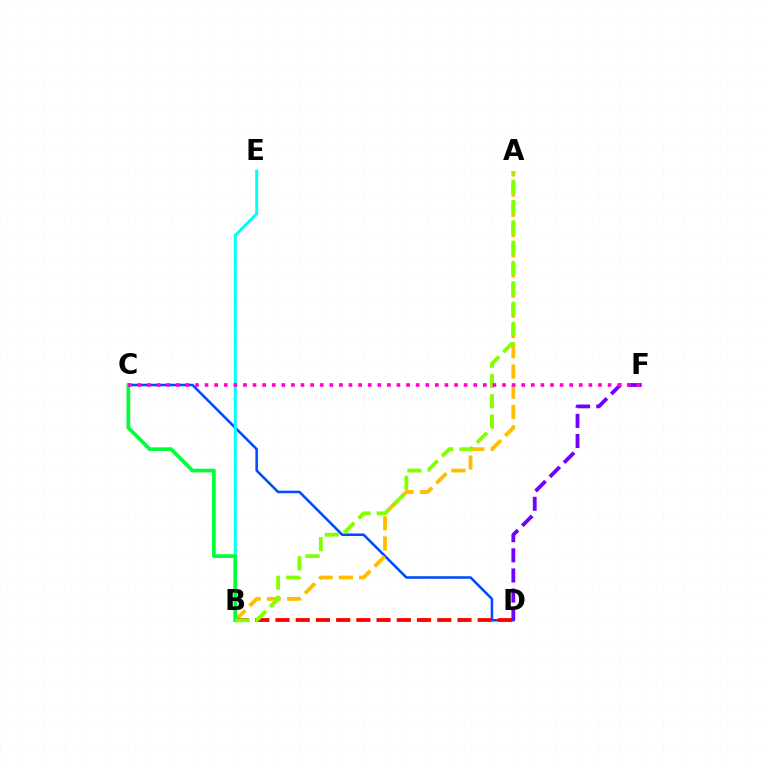{('C', 'D'): [{'color': '#004bff', 'line_style': 'solid', 'thickness': 1.84}], ('A', 'B'): [{'color': '#ffbd00', 'line_style': 'dashed', 'thickness': 2.75}, {'color': '#84ff00', 'line_style': 'dashed', 'thickness': 2.76}], ('B', 'D'): [{'color': '#ff0000', 'line_style': 'dashed', 'thickness': 2.75}], ('D', 'F'): [{'color': '#7200ff', 'line_style': 'dashed', 'thickness': 2.73}], ('B', 'E'): [{'color': '#00fff6', 'line_style': 'solid', 'thickness': 2.12}], ('B', 'C'): [{'color': '#00ff39', 'line_style': 'solid', 'thickness': 2.67}], ('C', 'F'): [{'color': '#ff00cf', 'line_style': 'dotted', 'thickness': 2.61}]}